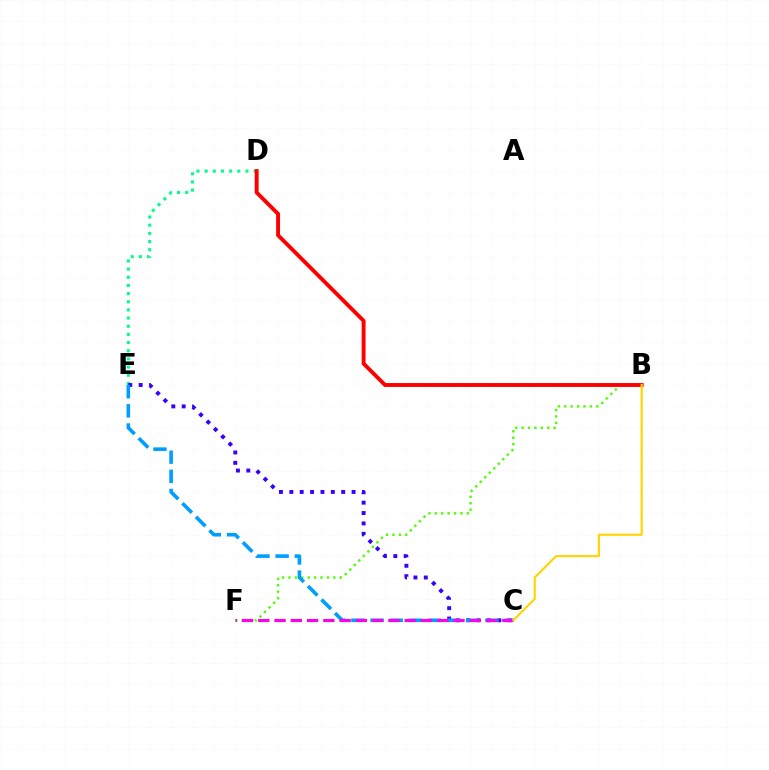{('D', 'E'): [{'color': '#00ff86', 'line_style': 'dotted', 'thickness': 2.22}], ('B', 'F'): [{'color': '#4fff00', 'line_style': 'dotted', 'thickness': 1.74}], ('B', 'D'): [{'color': '#ff0000', 'line_style': 'solid', 'thickness': 2.8}], ('C', 'E'): [{'color': '#3700ff', 'line_style': 'dotted', 'thickness': 2.82}, {'color': '#009eff', 'line_style': 'dashed', 'thickness': 2.6}], ('C', 'F'): [{'color': '#ff00ed', 'line_style': 'dashed', 'thickness': 2.21}], ('B', 'C'): [{'color': '#ffd500', 'line_style': 'solid', 'thickness': 1.53}]}